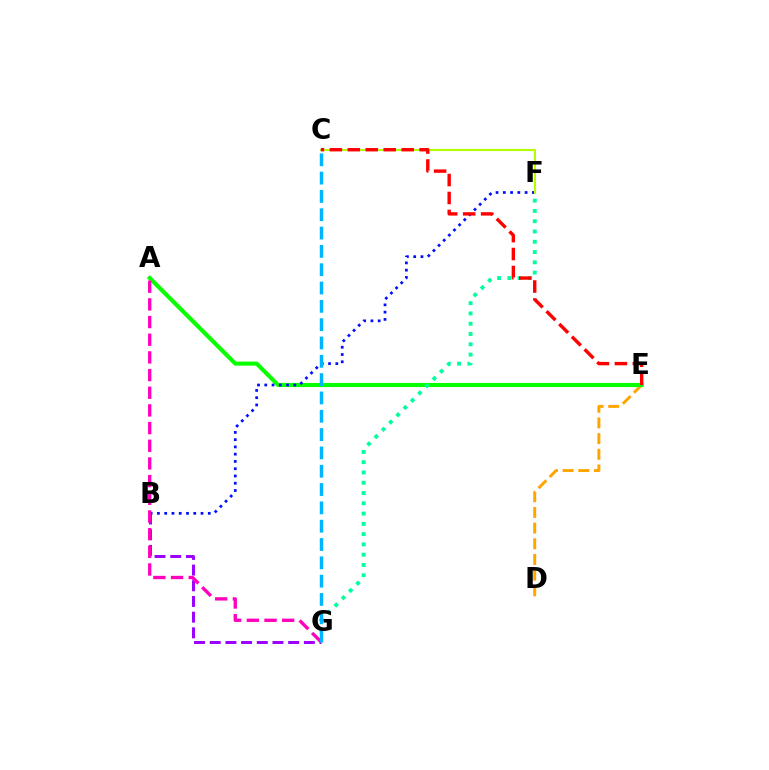{('D', 'E'): [{'color': '#ffa500', 'line_style': 'dashed', 'thickness': 2.13}], ('B', 'G'): [{'color': '#9b00ff', 'line_style': 'dashed', 'thickness': 2.13}], ('A', 'E'): [{'color': '#08ff00', 'line_style': 'solid', 'thickness': 2.95}], ('B', 'F'): [{'color': '#0010ff', 'line_style': 'dotted', 'thickness': 1.97}], ('C', 'F'): [{'color': '#b3ff00', 'line_style': 'solid', 'thickness': 1.51}], ('F', 'G'): [{'color': '#00ff9d', 'line_style': 'dotted', 'thickness': 2.79}], ('A', 'G'): [{'color': '#ff00bd', 'line_style': 'dashed', 'thickness': 2.4}], ('C', 'E'): [{'color': '#ff0000', 'line_style': 'dashed', 'thickness': 2.44}], ('C', 'G'): [{'color': '#00b5ff', 'line_style': 'dashed', 'thickness': 2.49}]}